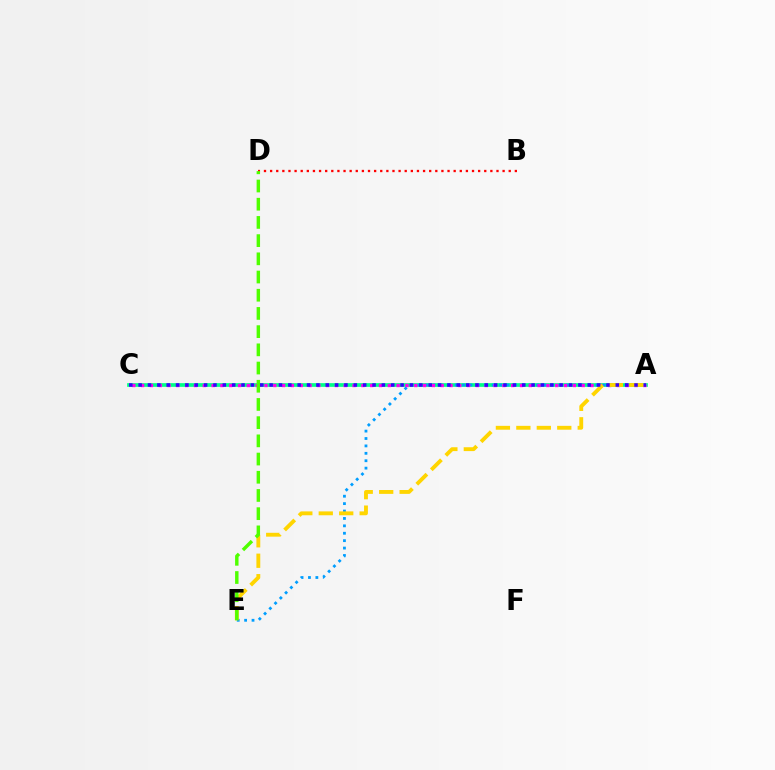{('A', 'C'): [{'color': '#00ff86', 'line_style': 'solid', 'thickness': 2.66}, {'color': '#ff00ed', 'line_style': 'dotted', 'thickness': 2.39}, {'color': '#3700ff', 'line_style': 'dotted', 'thickness': 2.54}], ('A', 'E'): [{'color': '#009eff', 'line_style': 'dotted', 'thickness': 2.01}, {'color': '#ffd500', 'line_style': 'dashed', 'thickness': 2.78}], ('B', 'D'): [{'color': '#ff0000', 'line_style': 'dotted', 'thickness': 1.66}], ('D', 'E'): [{'color': '#4fff00', 'line_style': 'dashed', 'thickness': 2.47}]}